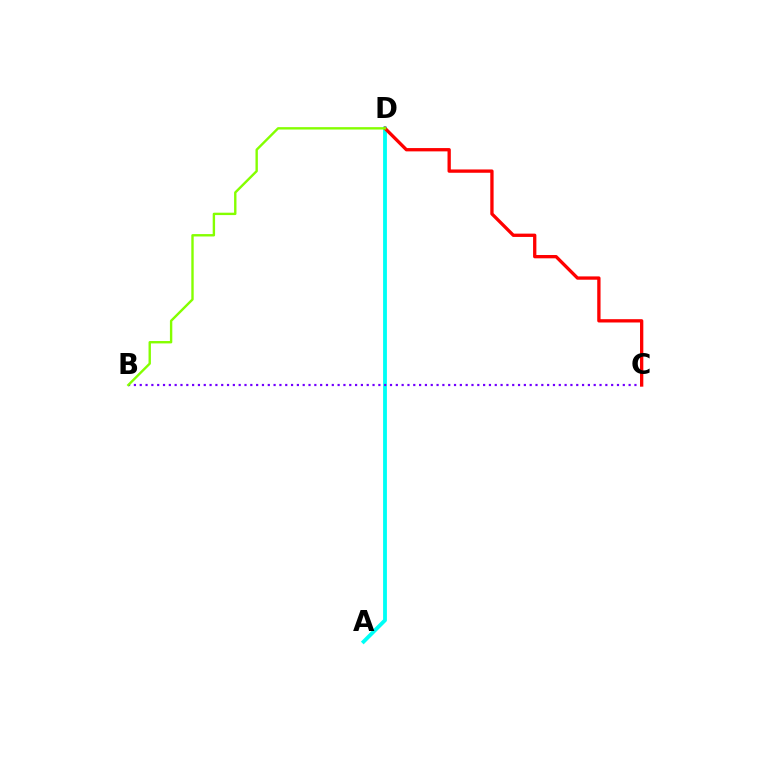{('A', 'D'): [{'color': '#00fff6', 'line_style': 'solid', 'thickness': 2.75}], ('B', 'C'): [{'color': '#7200ff', 'line_style': 'dotted', 'thickness': 1.58}], ('C', 'D'): [{'color': '#ff0000', 'line_style': 'solid', 'thickness': 2.38}], ('B', 'D'): [{'color': '#84ff00', 'line_style': 'solid', 'thickness': 1.72}]}